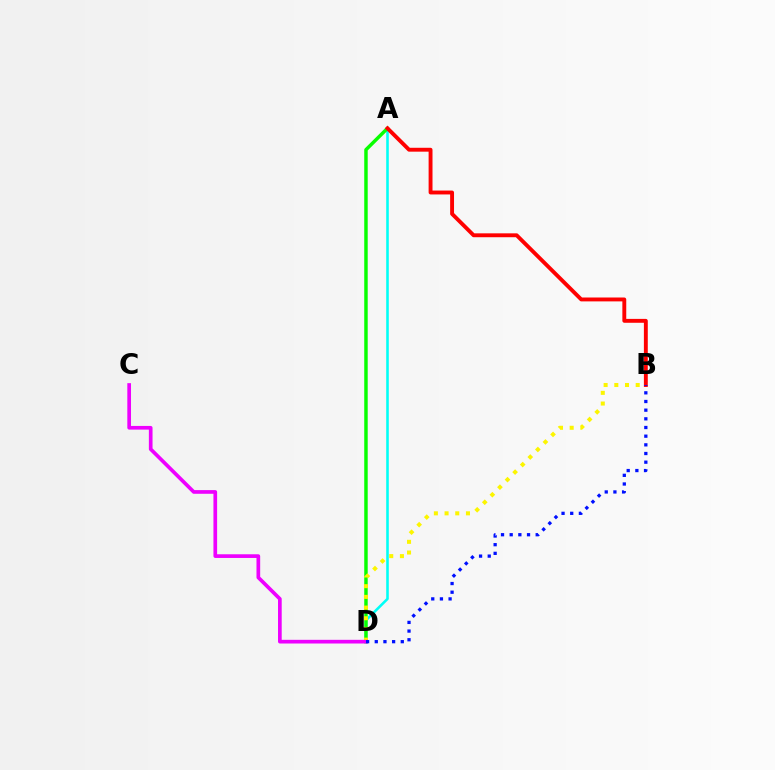{('A', 'D'): [{'color': '#00fff6', 'line_style': 'solid', 'thickness': 1.86}, {'color': '#08ff00', 'line_style': 'solid', 'thickness': 2.49}], ('B', 'D'): [{'color': '#fcf500', 'line_style': 'dotted', 'thickness': 2.91}, {'color': '#0010ff', 'line_style': 'dotted', 'thickness': 2.36}], ('A', 'B'): [{'color': '#ff0000', 'line_style': 'solid', 'thickness': 2.8}], ('C', 'D'): [{'color': '#ee00ff', 'line_style': 'solid', 'thickness': 2.65}]}